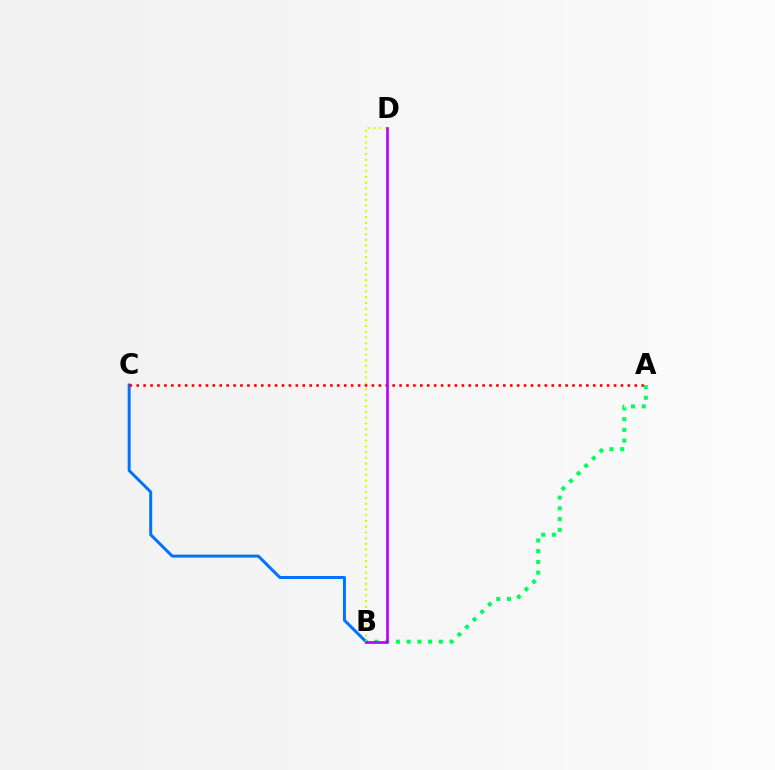{('B', 'C'): [{'color': '#0074ff', 'line_style': 'solid', 'thickness': 2.15}], ('B', 'D'): [{'color': '#d1ff00', 'line_style': 'dotted', 'thickness': 1.56}, {'color': '#b900ff', 'line_style': 'solid', 'thickness': 1.91}], ('A', 'C'): [{'color': '#ff0000', 'line_style': 'dotted', 'thickness': 1.88}], ('A', 'B'): [{'color': '#00ff5c', 'line_style': 'dotted', 'thickness': 2.91}]}